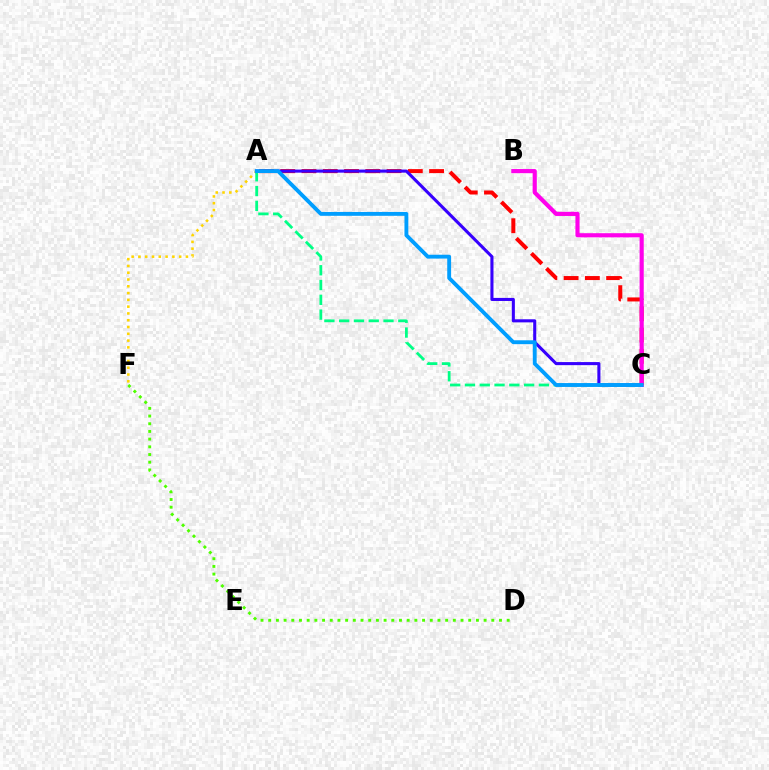{('A', 'F'): [{'color': '#ffd500', 'line_style': 'dotted', 'thickness': 1.84}], ('A', 'C'): [{'color': '#ff0000', 'line_style': 'dashed', 'thickness': 2.89}, {'color': '#3700ff', 'line_style': 'solid', 'thickness': 2.21}, {'color': '#00ff86', 'line_style': 'dashed', 'thickness': 2.01}, {'color': '#009eff', 'line_style': 'solid', 'thickness': 2.78}], ('D', 'F'): [{'color': '#4fff00', 'line_style': 'dotted', 'thickness': 2.09}], ('B', 'C'): [{'color': '#ff00ed', 'line_style': 'solid', 'thickness': 2.99}]}